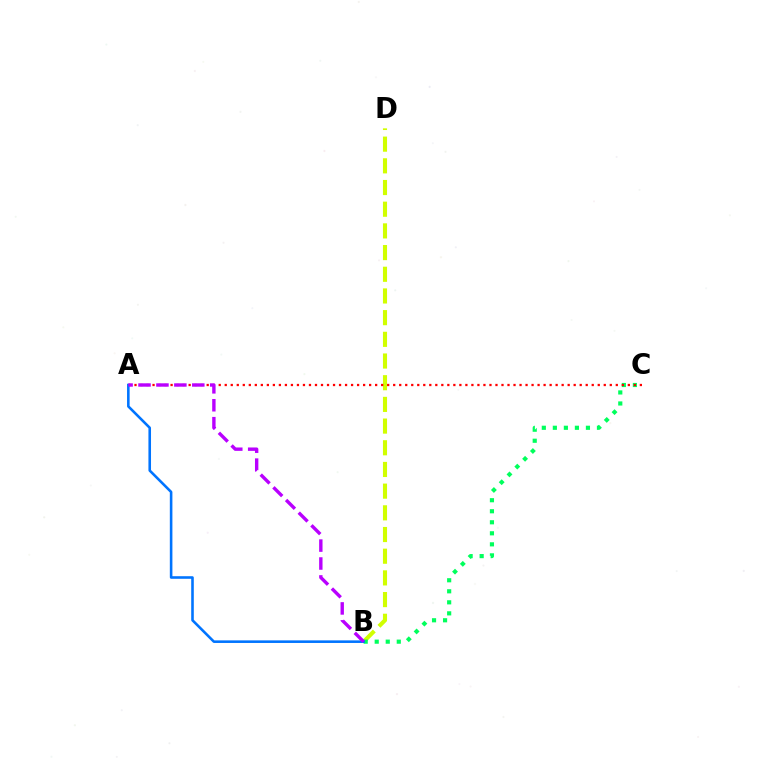{('B', 'D'): [{'color': '#d1ff00', 'line_style': 'dashed', 'thickness': 2.95}], ('B', 'C'): [{'color': '#00ff5c', 'line_style': 'dotted', 'thickness': 3.0}], ('A', 'C'): [{'color': '#ff0000', 'line_style': 'dotted', 'thickness': 1.63}], ('A', 'B'): [{'color': '#0074ff', 'line_style': 'solid', 'thickness': 1.86}, {'color': '#b900ff', 'line_style': 'dashed', 'thickness': 2.43}]}